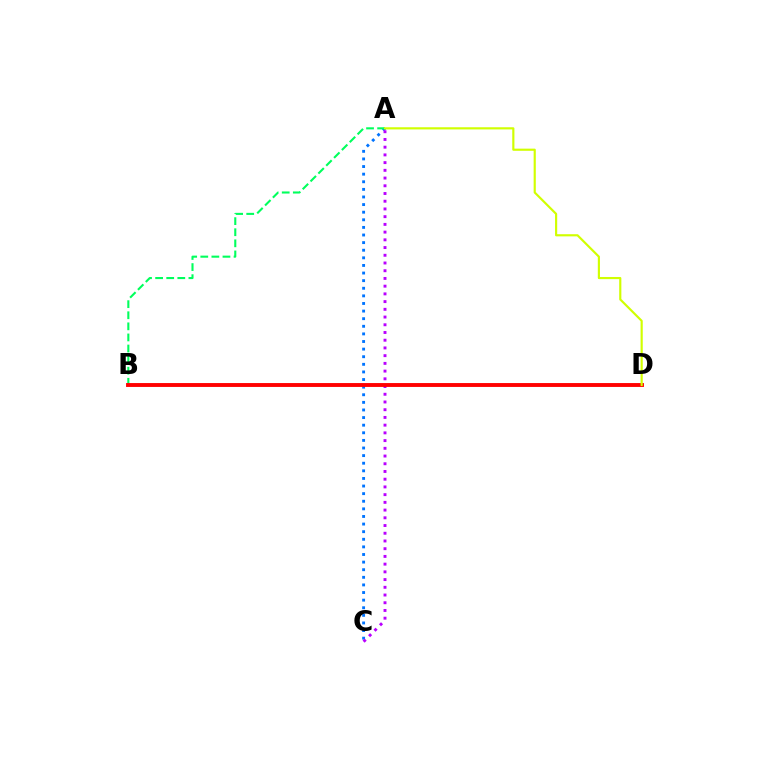{('A', 'C'): [{'color': '#0074ff', 'line_style': 'dotted', 'thickness': 2.07}, {'color': '#b900ff', 'line_style': 'dotted', 'thickness': 2.1}], ('A', 'B'): [{'color': '#00ff5c', 'line_style': 'dashed', 'thickness': 1.51}], ('B', 'D'): [{'color': '#ff0000', 'line_style': 'solid', 'thickness': 2.8}], ('A', 'D'): [{'color': '#d1ff00', 'line_style': 'solid', 'thickness': 1.55}]}